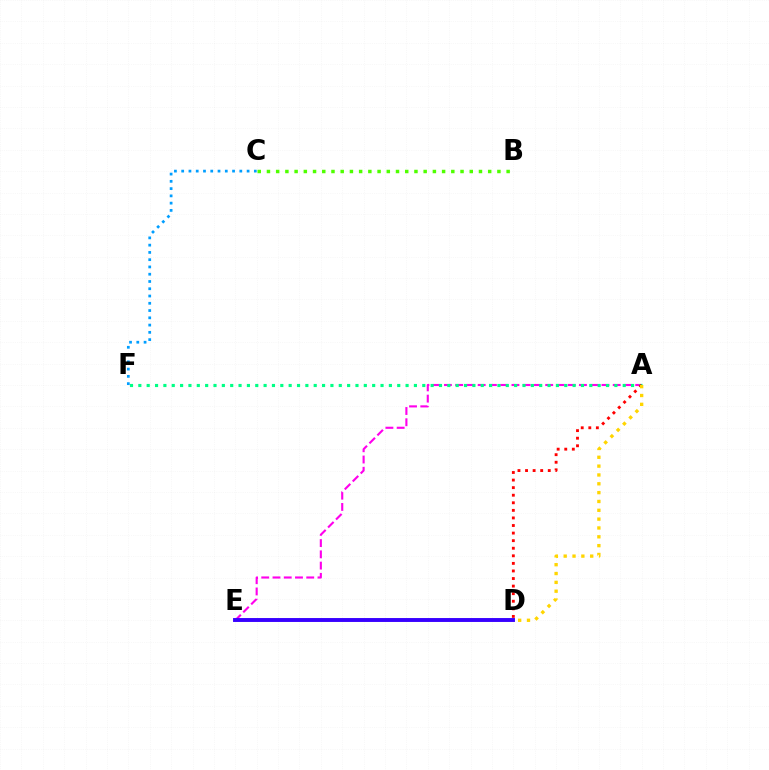{('A', 'E'): [{'color': '#ff00ed', 'line_style': 'dashed', 'thickness': 1.53}], ('A', 'F'): [{'color': '#00ff86', 'line_style': 'dotted', 'thickness': 2.27}], ('B', 'C'): [{'color': '#4fff00', 'line_style': 'dotted', 'thickness': 2.5}], ('A', 'D'): [{'color': '#ff0000', 'line_style': 'dotted', 'thickness': 2.06}, {'color': '#ffd500', 'line_style': 'dotted', 'thickness': 2.4}], ('C', 'F'): [{'color': '#009eff', 'line_style': 'dotted', 'thickness': 1.97}], ('D', 'E'): [{'color': '#3700ff', 'line_style': 'solid', 'thickness': 2.81}]}